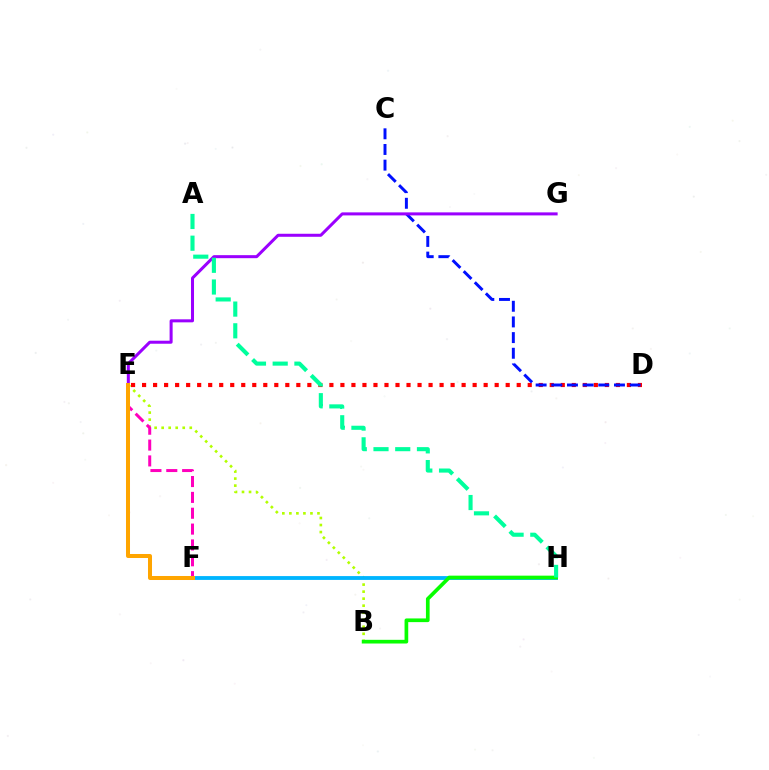{('B', 'E'): [{'color': '#b3ff00', 'line_style': 'dotted', 'thickness': 1.91}], ('F', 'H'): [{'color': '#00b5ff', 'line_style': 'solid', 'thickness': 2.76}], ('D', 'E'): [{'color': '#ff0000', 'line_style': 'dotted', 'thickness': 2.99}], ('C', 'D'): [{'color': '#0010ff', 'line_style': 'dashed', 'thickness': 2.13}], ('E', 'F'): [{'color': '#ff00bd', 'line_style': 'dashed', 'thickness': 2.15}, {'color': '#ffa500', 'line_style': 'solid', 'thickness': 2.88}], ('B', 'H'): [{'color': '#08ff00', 'line_style': 'solid', 'thickness': 2.65}], ('E', 'G'): [{'color': '#9b00ff', 'line_style': 'solid', 'thickness': 2.18}], ('A', 'H'): [{'color': '#00ff9d', 'line_style': 'dashed', 'thickness': 2.95}]}